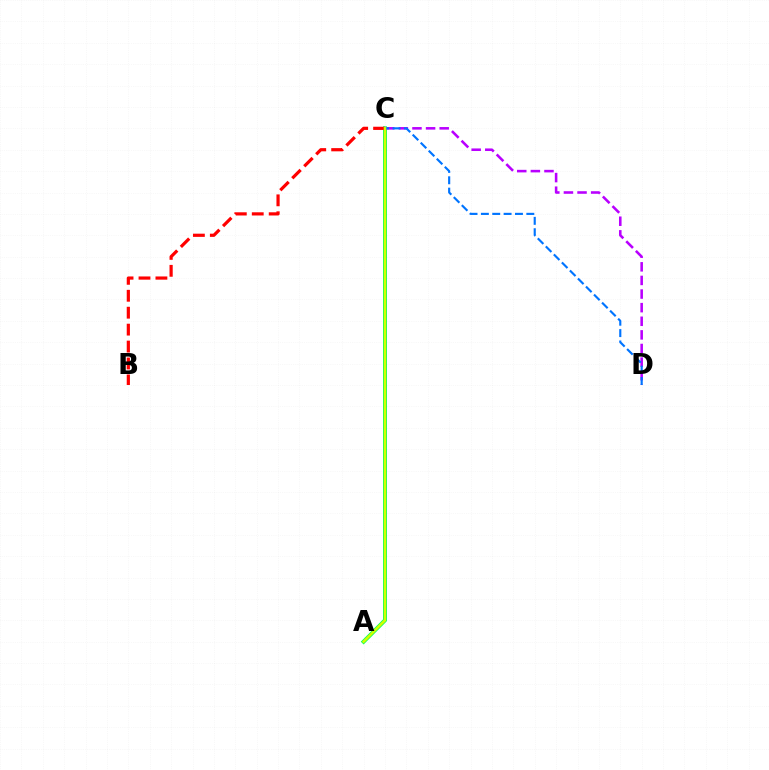{('A', 'C'): [{'color': '#00ff5c', 'line_style': 'solid', 'thickness': 2.87}, {'color': '#d1ff00', 'line_style': 'solid', 'thickness': 1.82}], ('C', 'D'): [{'color': '#b900ff', 'line_style': 'dashed', 'thickness': 1.85}, {'color': '#0074ff', 'line_style': 'dashed', 'thickness': 1.54}], ('B', 'C'): [{'color': '#ff0000', 'line_style': 'dashed', 'thickness': 2.3}]}